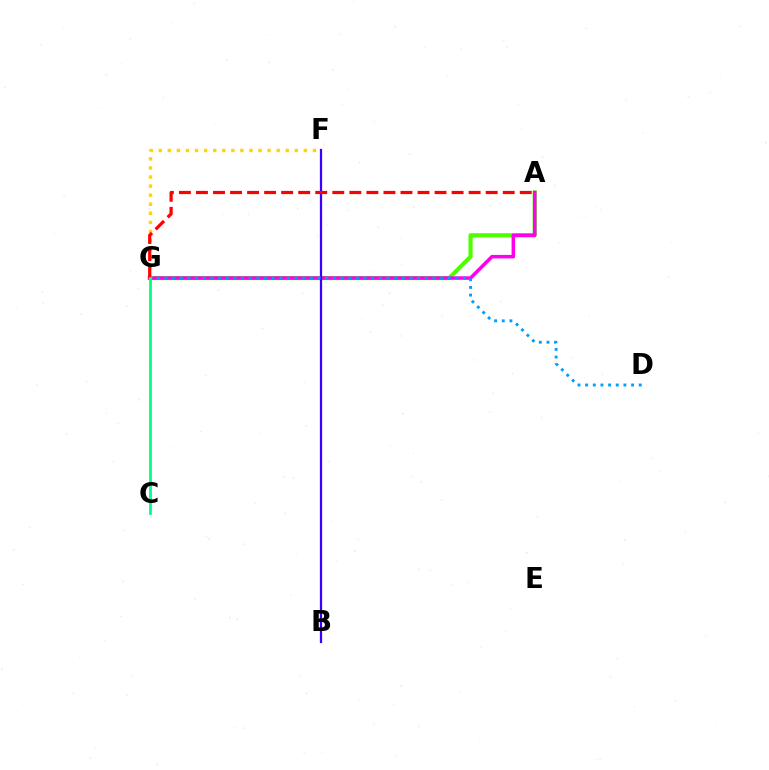{('A', 'G'): [{'color': '#4fff00', 'line_style': 'solid', 'thickness': 3.0}, {'color': '#ff00ed', 'line_style': 'solid', 'thickness': 2.53}, {'color': '#ff0000', 'line_style': 'dashed', 'thickness': 2.32}], ('F', 'G'): [{'color': '#ffd500', 'line_style': 'dotted', 'thickness': 2.46}], ('B', 'F'): [{'color': '#3700ff', 'line_style': 'solid', 'thickness': 1.62}], ('D', 'G'): [{'color': '#009eff', 'line_style': 'dotted', 'thickness': 2.08}], ('C', 'G'): [{'color': '#00ff86', 'line_style': 'solid', 'thickness': 2.01}]}